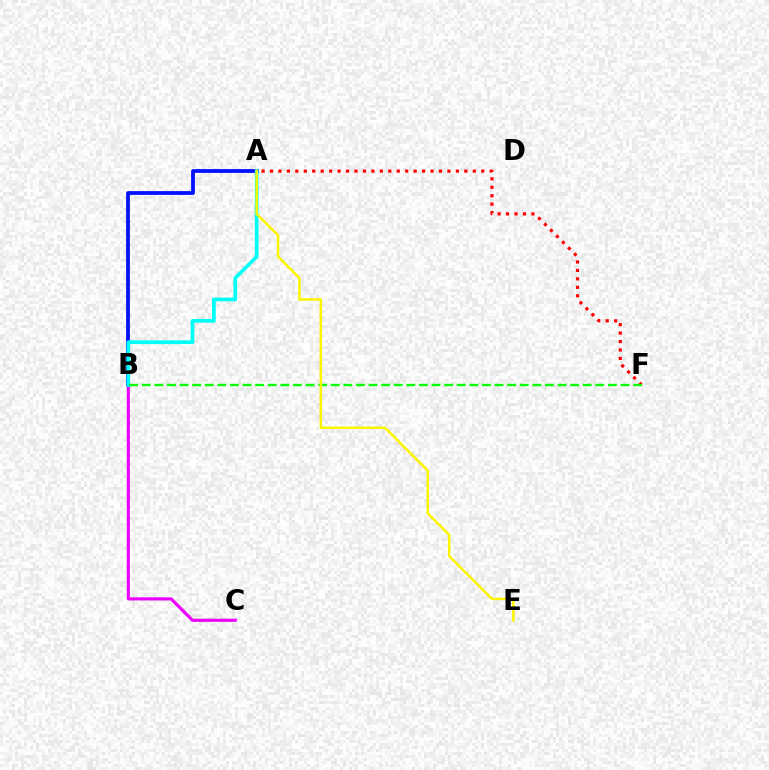{('B', 'C'): [{'color': '#ee00ff', 'line_style': 'solid', 'thickness': 2.26}], ('A', 'B'): [{'color': '#0010ff', 'line_style': 'solid', 'thickness': 2.72}, {'color': '#00fff6', 'line_style': 'solid', 'thickness': 2.67}], ('A', 'F'): [{'color': '#ff0000', 'line_style': 'dotted', 'thickness': 2.3}], ('B', 'F'): [{'color': '#08ff00', 'line_style': 'dashed', 'thickness': 1.71}], ('A', 'E'): [{'color': '#fcf500', 'line_style': 'solid', 'thickness': 1.79}]}